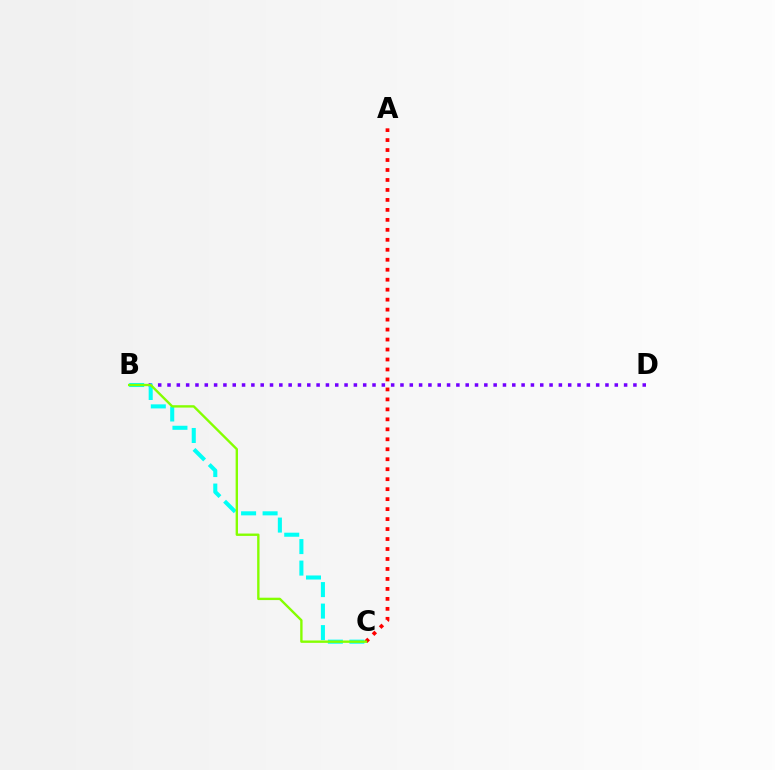{('B', 'D'): [{'color': '#7200ff', 'line_style': 'dotted', 'thickness': 2.53}], ('B', 'C'): [{'color': '#00fff6', 'line_style': 'dashed', 'thickness': 2.92}, {'color': '#84ff00', 'line_style': 'solid', 'thickness': 1.71}], ('A', 'C'): [{'color': '#ff0000', 'line_style': 'dotted', 'thickness': 2.71}]}